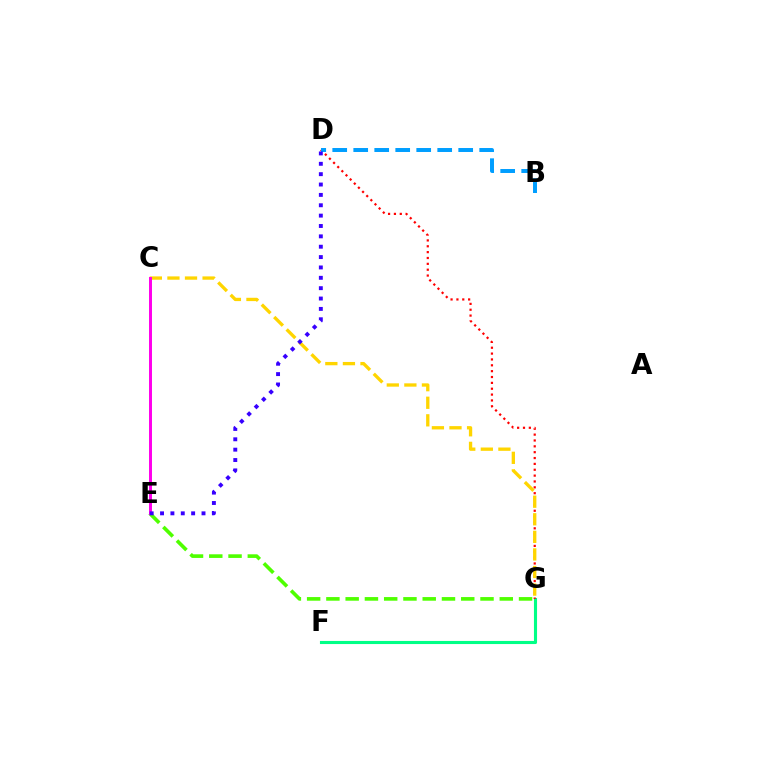{('F', 'G'): [{'color': '#00ff86', 'line_style': 'solid', 'thickness': 2.23}], ('D', 'G'): [{'color': '#ff0000', 'line_style': 'dotted', 'thickness': 1.59}], ('B', 'D'): [{'color': '#009eff', 'line_style': 'dashed', 'thickness': 2.85}], ('E', 'G'): [{'color': '#4fff00', 'line_style': 'dashed', 'thickness': 2.62}], ('C', 'G'): [{'color': '#ffd500', 'line_style': 'dashed', 'thickness': 2.39}], ('C', 'E'): [{'color': '#ff00ed', 'line_style': 'solid', 'thickness': 2.13}], ('D', 'E'): [{'color': '#3700ff', 'line_style': 'dotted', 'thickness': 2.82}]}